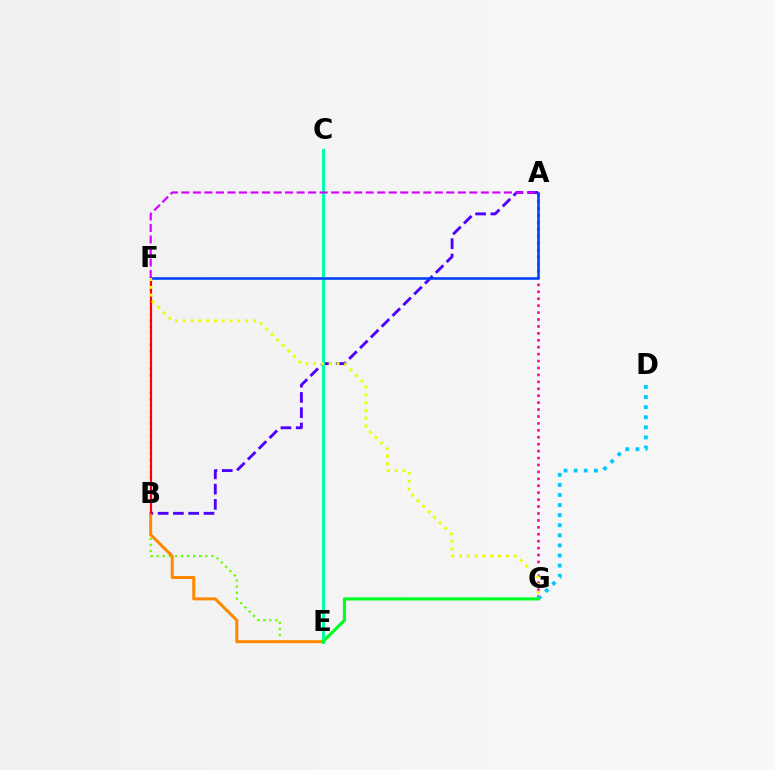{('E', 'F'): [{'color': '#66ff00', 'line_style': 'dotted', 'thickness': 1.65}], ('A', 'B'): [{'color': '#4f00ff', 'line_style': 'dashed', 'thickness': 2.07}], ('B', 'E'): [{'color': '#ff8800', 'line_style': 'solid', 'thickness': 2.16}], ('B', 'F'): [{'color': '#ff0000', 'line_style': 'solid', 'thickness': 1.58}], ('C', 'E'): [{'color': '#00ffaf', 'line_style': 'solid', 'thickness': 2.15}], ('A', 'G'): [{'color': '#ff00a0', 'line_style': 'dotted', 'thickness': 1.88}], ('D', 'G'): [{'color': '#00c7ff', 'line_style': 'dotted', 'thickness': 2.74}], ('A', 'F'): [{'color': '#003fff', 'line_style': 'solid', 'thickness': 1.84}, {'color': '#d600ff', 'line_style': 'dashed', 'thickness': 1.56}], ('E', 'G'): [{'color': '#00ff27', 'line_style': 'solid', 'thickness': 2.28}], ('F', 'G'): [{'color': '#eeff00', 'line_style': 'dotted', 'thickness': 2.12}]}